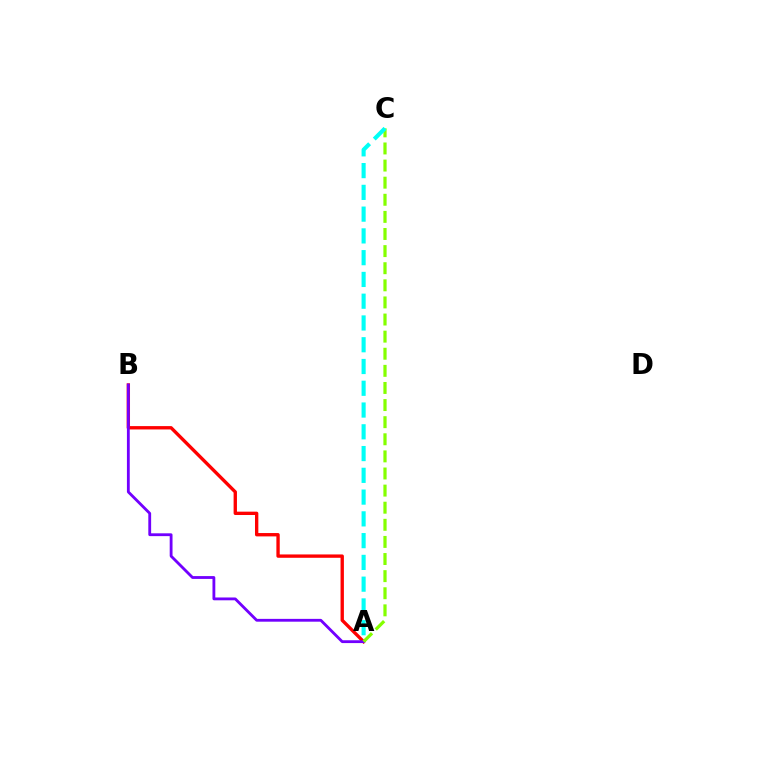{('A', 'B'): [{'color': '#ff0000', 'line_style': 'solid', 'thickness': 2.41}, {'color': '#7200ff', 'line_style': 'solid', 'thickness': 2.03}], ('A', 'C'): [{'color': '#84ff00', 'line_style': 'dashed', 'thickness': 2.32}, {'color': '#00fff6', 'line_style': 'dashed', 'thickness': 2.96}]}